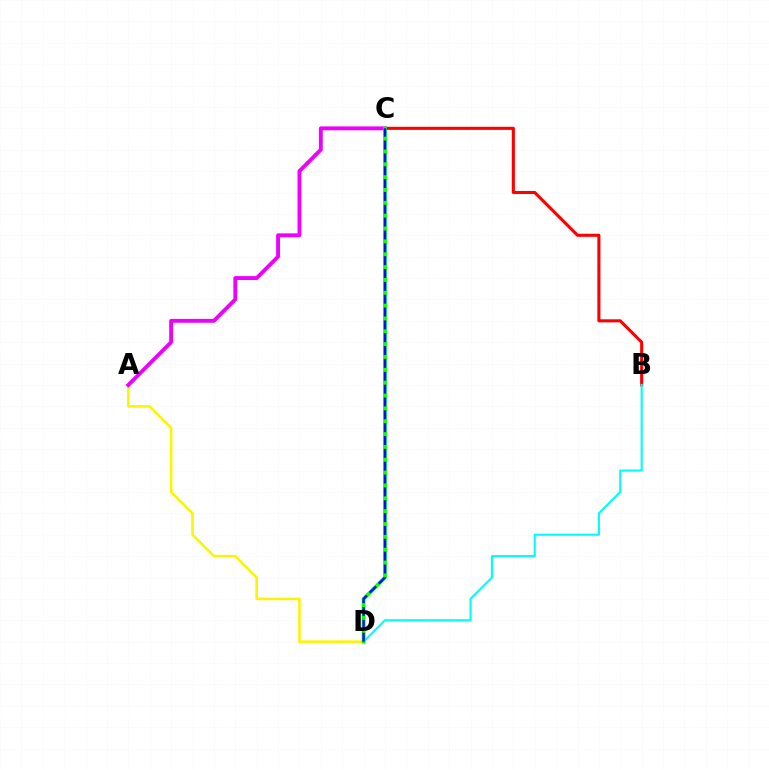{('B', 'C'): [{'color': '#ff0000', 'line_style': 'solid', 'thickness': 2.22}], ('B', 'D'): [{'color': '#00fff6', 'line_style': 'solid', 'thickness': 1.55}], ('A', 'D'): [{'color': '#fcf500', 'line_style': 'solid', 'thickness': 1.85}], ('A', 'C'): [{'color': '#ee00ff', 'line_style': 'solid', 'thickness': 2.78}], ('C', 'D'): [{'color': '#08ff00', 'line_style': 'solid', 'thickness': 2.7}, {'color': '#0010ff', 'line_style': 'dashed', 'thickness': 1.75}]}